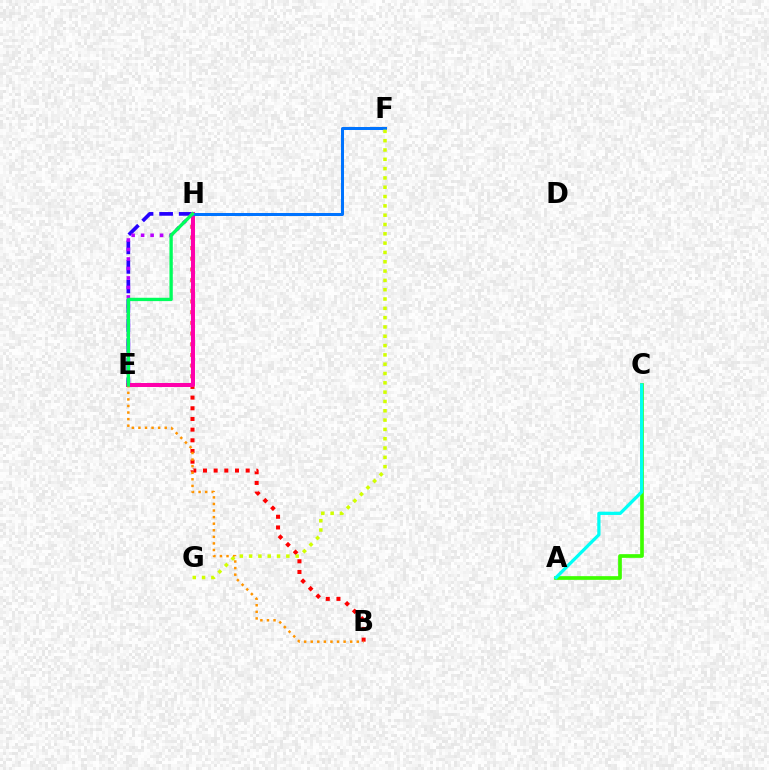{('E', 'H'): [{'color': '#2500ff', 'line_style': 'dashed', 'thickness': 2.66}, {'color': '#ff00ac', 'line_style': 'solid', 'thickness': 2.89}, {'color': '#b900ff', 'line_style': 'dotted', 'thickness': 2.58}, {'color': '#00ff5c', 'line_style': 'solid', 'thickness': 2.4}], ('B', 'H'): [{'color': '#ff0000', 'line_style': 'dotted', 'thickness': 2.9}], ('F', 'H'): [{'color': '#0074ff', 'line_style': 'solid', 'thickness': 2.17}], ('B', 'E'): [{'color': '#ff9400', 'line_style': 'dotted', 'thickness': 1.79}], ('A', 'C'): [{'color': '#3dff00', 'line_style': 'solid', 'thickness': 2.65}, {'color': '#00fff6', 'line_style': 'solid', 'thickness': 2.34}], ('F', 'G'): [{'color': '#d1ff00', 'line_style': 'dotted', 'thickness': 2.53}]}